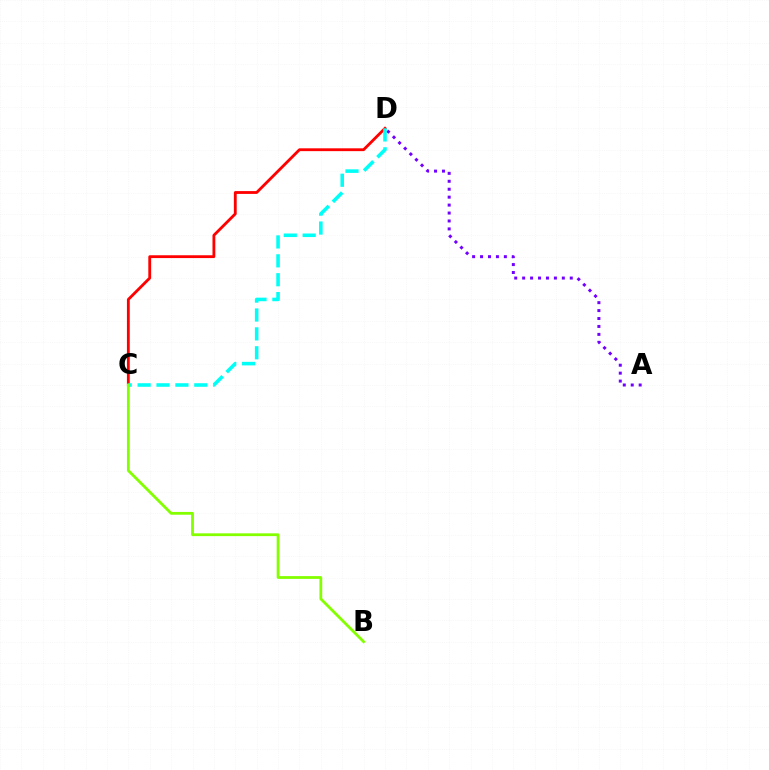{('C', 'D'): [{'color': '#ff0000', 'line_style': 'solid', 'thickness': 2.03}, {'color': '#00fff6', 'line_style': 'dashed', 'thickness': 2.57}], ('A', 'D'): [{'color': '#7200ff', 'line_style': 'dotted', 'thickness': 2.16}], ('B', 'C'): [{'color': '#84ff00', 'line_style': 'solid', 'thickness': 2.01}]}